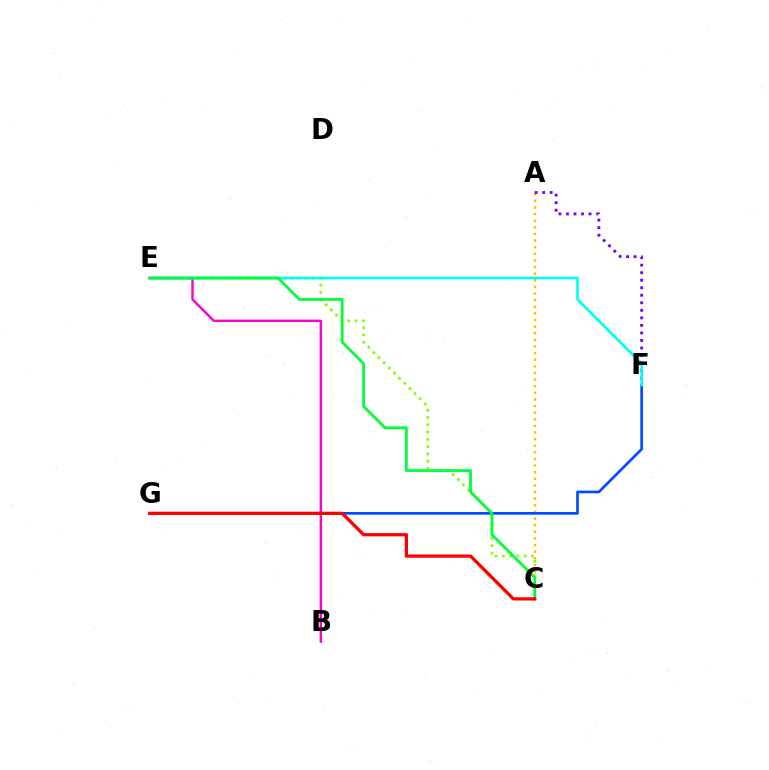{('A', 'C'): [{'color': '#ffbd00', 'line_style': 'dotted', 'thickness': 1.8}], ('C', 'E'): [{'color': '#84ff00', 'line_style': 'dotted', 'thickness': 1.98}, {'color': '#00ff39', 'line_style': 'solid', 'thickness': 2.0}], ('F', 'G'): [{'color': '#004bff', 'line_style': 'solid', 'thickness': 1.94}], ('A', 'F'): [{'color': '#7200ff', 'line_style': 'dotted', 'thickness': 2.05}], ('B', 'E'): [{'color': '#ff00cf', 'line_style': 'solid', 'thickness': 1.75}], ('E', 'F'): [{'color': '#00fff6', 'line_style': 'solid', 'thickness': 1.91}], ('C', 'G'): [{'color': '#ff0000', 'line_style': 'solid', 'thickness': 2.34}]}